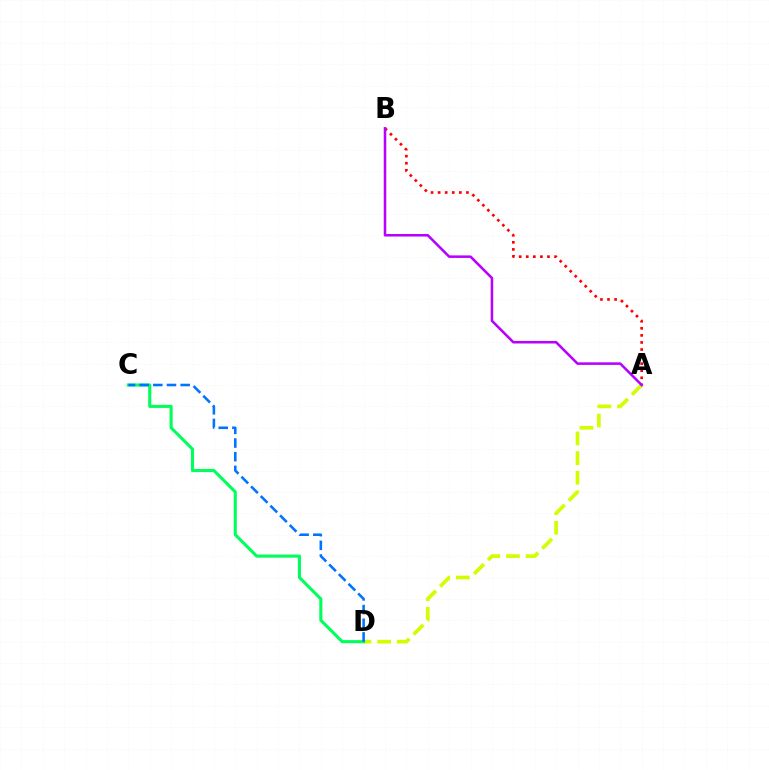{('A', 'B'): [{'color': '#ff0000', 'line_style': 'dotted', 'thickness': 1.92}, {'color': '#b900ff', 'line_style': 'solid', 'thickness': 1.83}], ('A', 'D'): [{'color': '#d1ff00', 'line_style': 'dashed', 'thickness': 2.67}], ('C', 'D'): [{'color': '#00ff5c', 'line_style': 'solid', 'thickness': 2.23}, {'color': '#0074ff', 'line_style': 'dashed', 'thickness': 1.86}]}